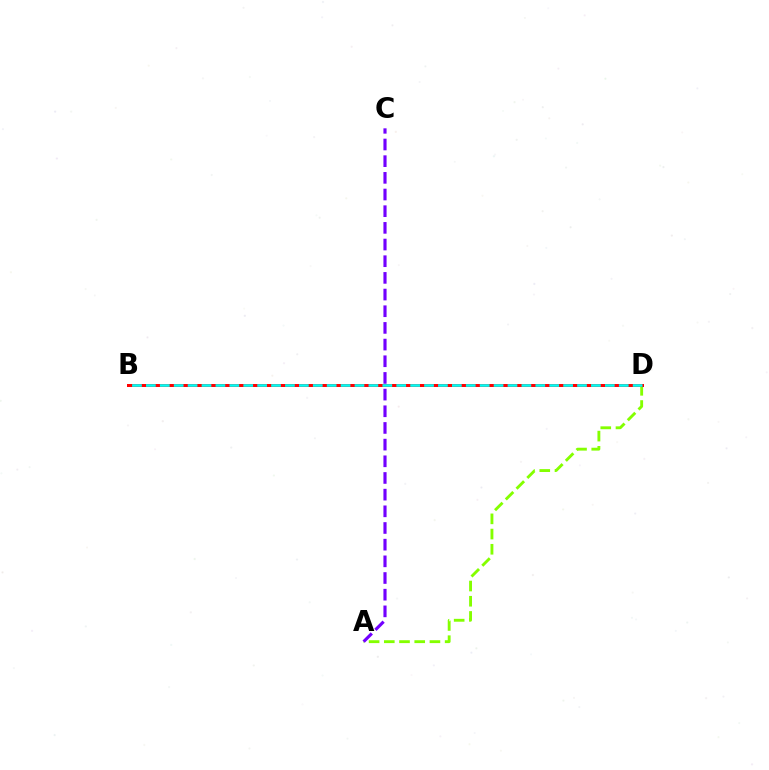{('A', 'D'): [{'color': '#84ff00', 'line_style': 'dashed', 'thickness': 2.07}], ('B', 'D'): [{'color': '#ff0000', 'line_style': 'solid', 'thickness': 2.16}, {'color': '#00fff6', 'line_style': 'dashed', 'thickness': 1.89}], ('A', 'C'): [{'color': '#7200ff', 'line_style': 'dashed', 'thickness': 2.27}]}